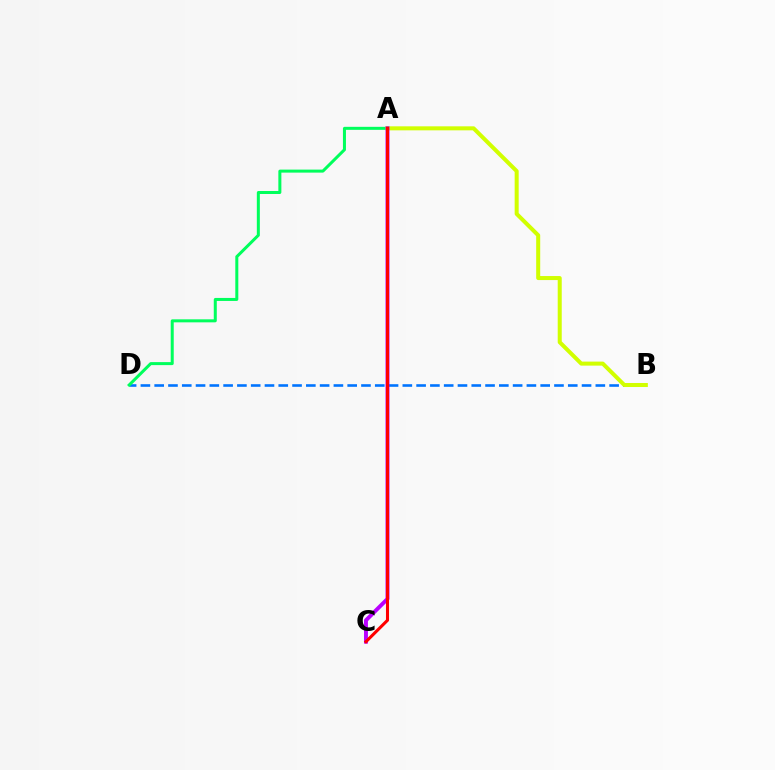{('B', 'D'): [{'color': '#0074ff', 'line_style': 'dashed', 'thickness': 1.87}], ('A', 'D'): [{'color': '#00ff5c', 'line_style': 'solid', 'thickness': 2.17}], ('A', 'B'): [{'color': '#d1ff00', 'line_style': 'solid', 'thickness': 2.9}], ('A', 'C'): [{'color': '#b900ff', 'line_style': 'solid', 'thickness': 2.82}, {'color': '#ff0000', 'line_style': 'solid', 'thickness': 2.2}]}